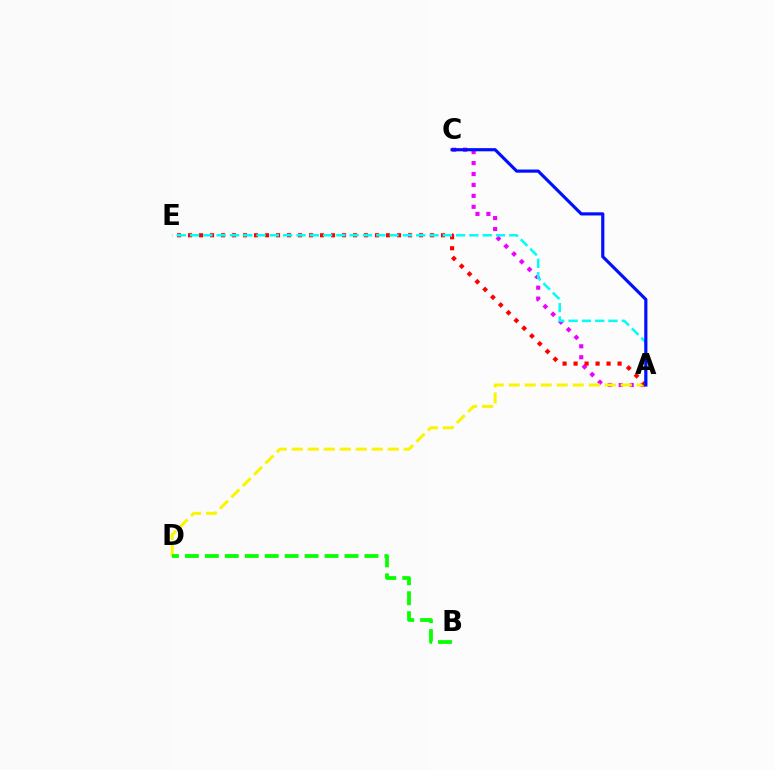{('A', 'C'): [{'color': '#ee00ff', 'line_style': 'dotted', 'thickness': 2.97}, {'color': '#0010ff', 'line_style': 'solid', 'thickness': 2.28}], ('A', 'D'): [{'color': '#fcf500', 'line_style': 'dashed', 'thickness': 2.17}], ('B', 'D'): [{'color': '#08ff00', 'line_style': 'dashed', 'thickness': 2.71}], ('A', 'E'): [{'color': '#ff0000', 'line_style': 'dotted', 'thickness': 2.99}, {'color': '#00fff6', 'line_style': 'dashed', 'thickness': 1.81}]}